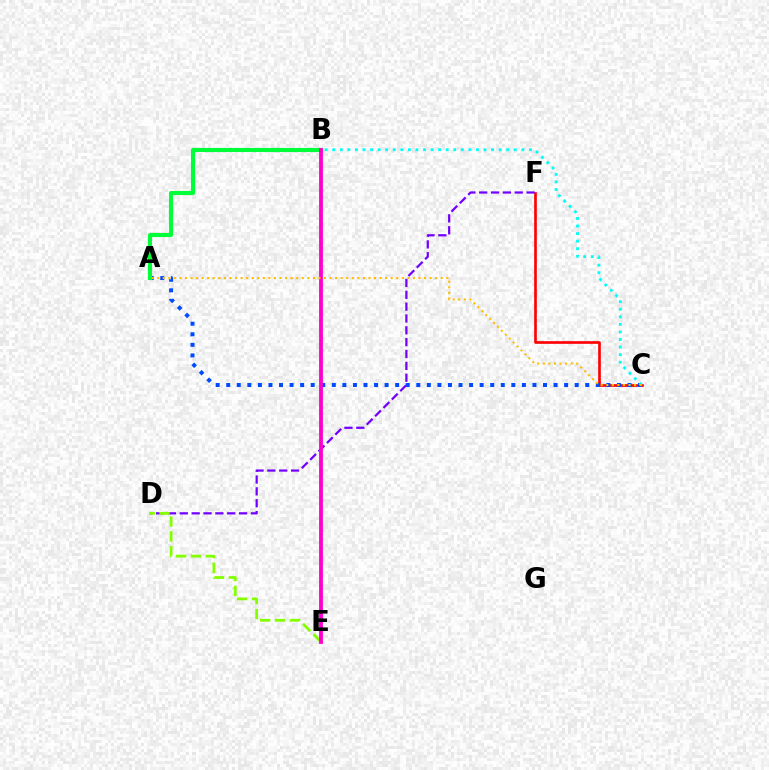{('C', 'F'): [{'color': '#ff0000', 'line_style': 'solid', 'thickness': 1.91}], ('A', 'C'): [{'color': '#004bff', 'line_style': 'dotted', 'thickness': 2.87}, {'color': '#ffbd00', 'line_style': 'dotted', 'thickness': 1.51}], ('A', 'B'): [{'color': '#00ff39', 'line_style': 'solid', 'thickness': 2.94}], ('D', 'F'): [{'color': '#7200ff', 'line_style': 'dashed', 'thickness': 1.61}], ('D', 'E'): [{'color': '#84ff00', 'line_style': 'dashed', 'thickness': 2.01}], ('B', 'C'): [{'color': '#00fff6', 'line_style': 'dotted', 'thickness': 2.06}], ('B', 'E'): [{'color': '#ff00cf', 'line_style': 'solid', 'thickness': 2.75}]}